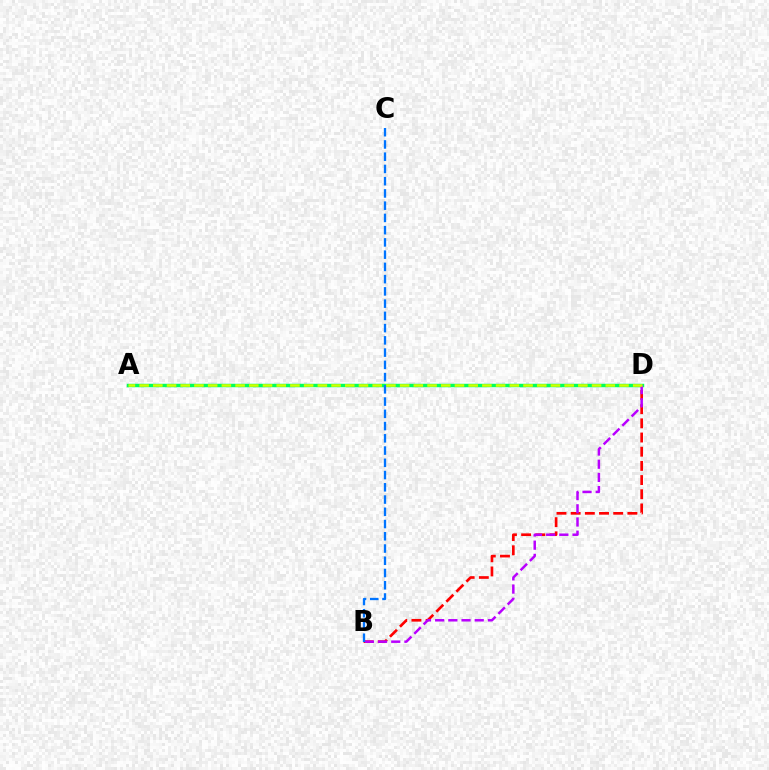{('B', 'D'): [{'color': '#ff0000', 'line_style': 'dashed', 'thickness': 1.93}, {'color': '#b900ff', 'line_style': 'dashed', 'thickness': 1.79}], ('A', 'D'): [{'color': '#00ff5c', 'line_style': 'solid', 'thickness': 2.49}, {'color': '#d1ff00', 'line_style': 'dashed', 'thickness': 1.86}], ('B', 'C'): [{'color': '#0074ff', 'line_style': 'dashed', 'thickness': 1.66}]}